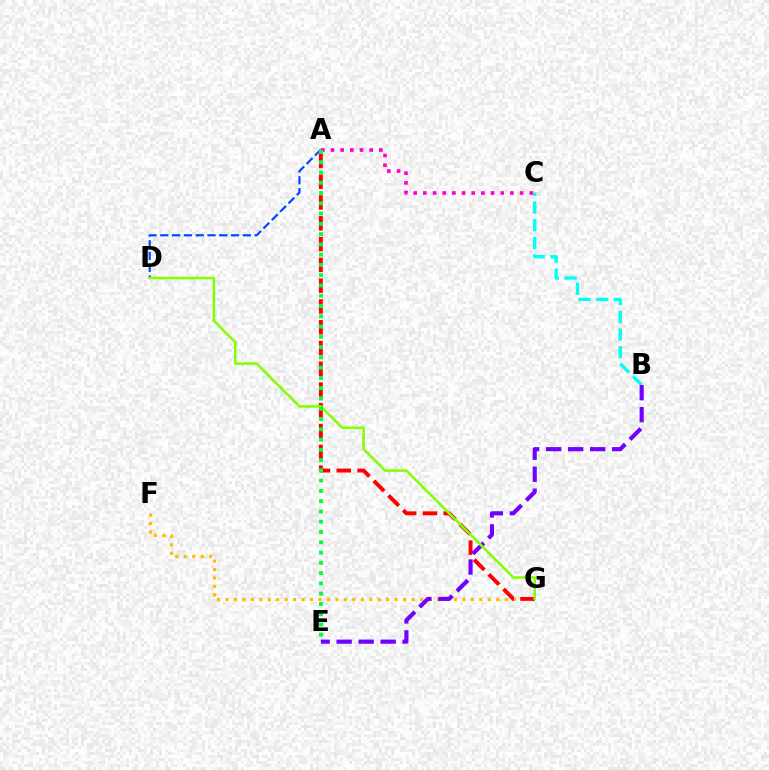{('F', 'G'): [{'color': '#ffbd00', 'line_style': 'dotted', 'thickness': 2.3}], ('A', 'G'): [{'color': '#ff0000', 'line_style': 'dashed', 'thickness': 2.82}], ('B', 'C'): [{'color': '#00fff6', 'line_style': 'dashed', 'thickness': 2.41}], ('B', 'E'): [{'color': '#7200ff', 'line_style': 'dashed', 'thickness': 2.99}], ('A', 'D'): [{'color': '#004bff', 'line_style': 'dashed', 'thickness': 1.6}], ('A', 'C'): [{'color': '#ff00cf', 'line_style': 'dotted', 'thickness': 2.63}], ('D', 'G'): [{'color': '#84ff00', 'line_style': 'solid', 'thickness': 1.83}], ('A', 'E'): [{'color': '#00ff39', 'line_style': 'dotted', 'thickness': 2.79}]}